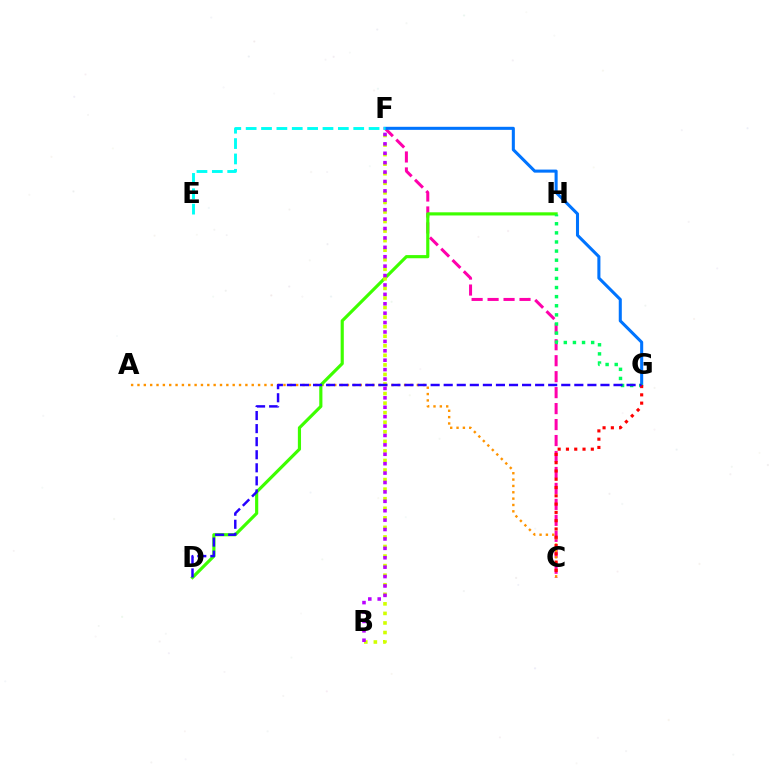{('C', 'F'): [{'color': '#ff00ac', 'line_style': 'dashed', 'thickness': 2.17}], ('F', 'G'): [{'color': '#0074ff', 'line_style': 'solid', 'thickness': 2.2}], ('A', 'C'): [{'color': '#ff9400', 'line_style': 'dotted', 'thickness': 1.72}], ('D', 'H'): [{'color': '#3dff00', 'line_style': 'solid', 'thickness': 2.27}], ('G', 'H'): [{'color': '#00ff5c', 'line_style': 'dotted', 'thickness': 2.48}], ('B', 'F'): [{'color': '#d1ff00', 'line_style': 'dotted', 'thickness': 2.6}, {'color': '#b900ff', 'line_style': 'dotted', 'thickness': 2.56}], ('C', 'G'): [{'color': '#ff0000', 'line_style': 'dotted', 'thickness': 2.25}], ('D', 'G'): [{'color': '#2500ff', 'line_style': 'dashed', 'thickness': 1.77}], ('E', 'F'): [{'color': '#00fff6', 'line_style': 'dashed', 'thickness': 2.09}]}